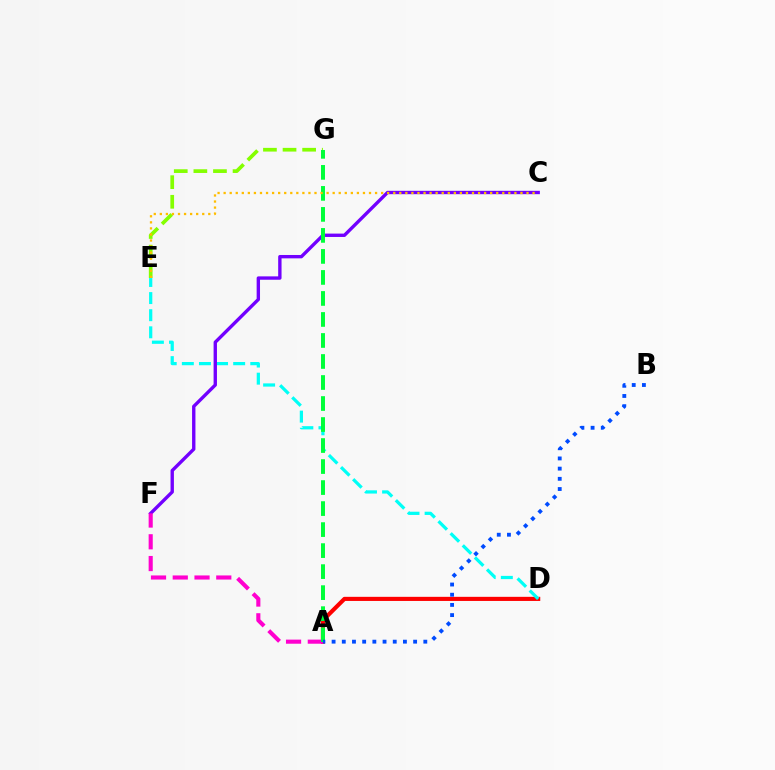{('A', 'D'): [{'color': '#ff0000', 'line_style': 'solid', 'thickness': 2.96}], ('E', 'G'): [{'color': '#84ff00', 'line_style': 'dashed', 'thickness': 2.66}], ('D', 'E'): [{'color': '#00fff6', 'line_style': 'dashed', 'thickness': 2.32}], ('C', 'F'): [{'color': '#7200ff', 'line_style': 'solid', 'thickness': 2.42}], ('A', 'F'): [{'color': '#ff00cf', 'line_style': 'dashed', 'thickness': 2.96}], ('A', 'G'): [{'color': '#00ff39', 'line_style': 'dashed', 'thickness': 2.85}], ('A', 'B'): [{'color': '#004bff', 'line_style': 'dotted', 'thickness': 2.77}], ('C', 'E'): [{'color': '#ffbd00', 'line_style': 'dotted', 'thickness': 1.65}]}